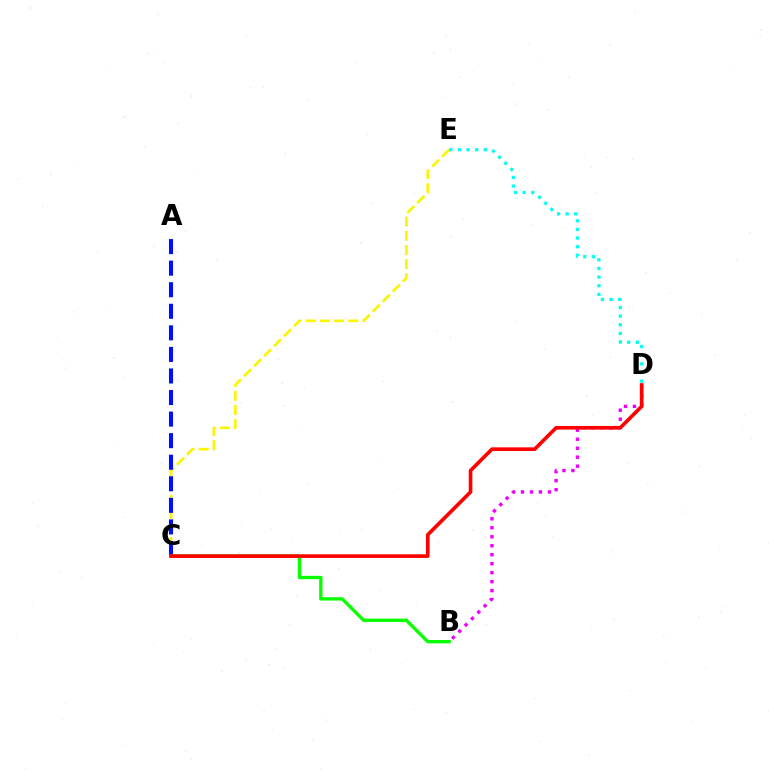{('B', 'D'): [{'color': '#ee00ff', 'line_style': 'dotted', 'thickness': 2.44}], ('C', 'E'): [{'color': '#fcf500', 'line_style': 'dashed', 'thickness': 1.92}], ('A', 'C'): [{'color': '#0010ff', 'line_style': 'dashed', 'thickness': 2.93}], ('D', 'E'): [{'color': '#00fff6', 'line_style': 'dotted', 'thickness': 2.35}], ('B', 'C'): [{'color': '#08ff00', 'line_style': 'solid', 'thickness': 2.4}], ('C', 'D'): [{'color': '#ff0000', 'line_style': 'solid', 'thickness': 2.62}]}